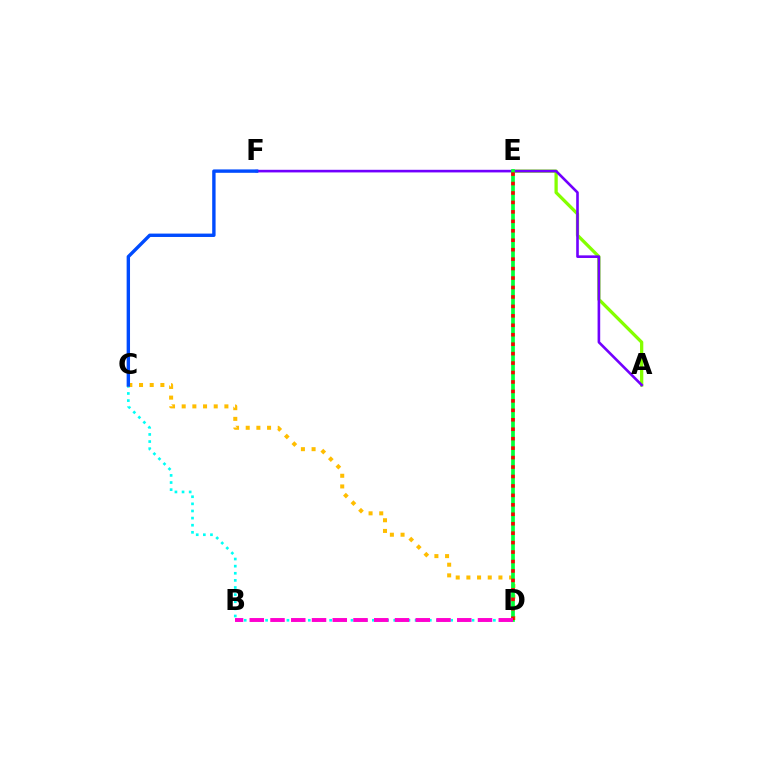{('A', 'E'): [{'color': '#84ff00', 'line_style': 'solid', 'thickness': 2.35}], ('C', 'D'): [{'color': '#00fff6', 'line_style': 'dotted', 'thickness': 1.93}, {'color': '#ffbd00', 'line_style': 'dotted', 'thickness': 2.9}], ('A', 'F'): [{'color': '#7200ff', 'line_style': 'solid', 'thickness': 1.88}], ('C', 'F'): [{'color': '#004bff', 'line_style': 'solid', 'thickness': 2.44}], ('D', 'E'): [{'color': '#00ff39', 'line_style': 'solid', 'thickness': 2.66}, {'color': '#ff0000', 'line_style': 'dotted', 'thickness': 2.57}], ('B', 'D'): [{'color': '#ff00cf', 'line_style': 'dashed', 'thickness': 2.82}]}